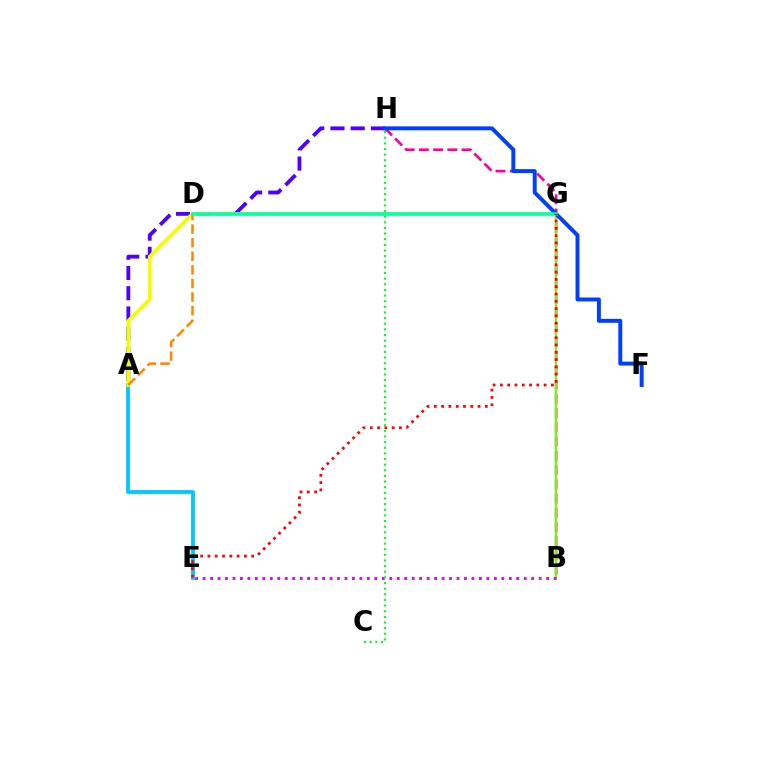{('B', 'H'): [{'color': '#ff00a0', 'line_style': 'dashed', 'thickness': 1.94}], ('A', 'H'): [{'color': '#4f00ff', 'line_style': 'dashed', 'thickness': 2.75}], ('A', 'E'): [{'color': '#00c7ff', 'line_style': 'solid', 'thickness': 2.73}], ('A', 'G'): [{'color': '#eeff00', 'line_style': 'solid', 'thickness': 2.63}], ('A', 'D'): [{'color': '#ff8800', 'line_style': 'dashed', 'thickness': 1.85}], ('B', 'G'): [{'color': '#66ff00', 'line_style': 'solid', 'thickness': 1.59}], ('B', 'E'): [{'color': '#d600ff', 'line_style': 'dotted', 'thickness': 2.03}], ('F', 'H'): [{'color': '#003fff', 'line_style': 'solid', 'thickness': 2.84}], ('D', 'G'): [{'color': '#00ffaf', 'line_style': 'solid', 'thickness': 2.54}], ('E', 'G'): [{'color': '#ff0000', 'line_style': 'dotted', 'thickness': 1.98}], ('C', 'H'): [{'color': '#00ff27', 'line_style': 'dotted', 'thickness': 1.53}]}